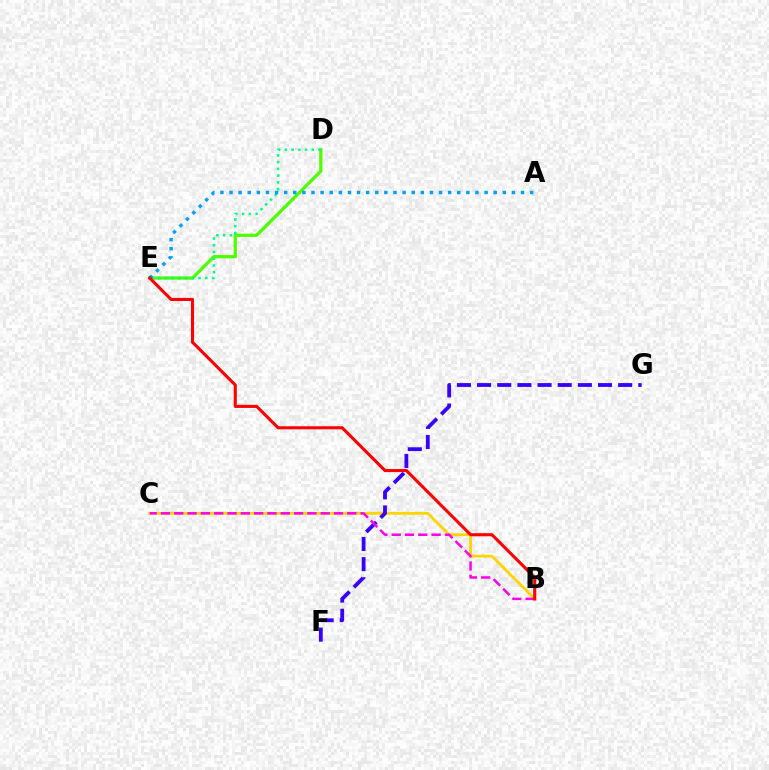{('B', 'C'): [{'color': '#ffd500', 'line_style': 'solid', 'thickness': 2.02}, {'color': '#ff00ed', 'line_style': 'dashed', 'thickness': 1.81}], ('D', 'E'): [{'color': '#4fff00', 'line_style': 'solid', 'thickness': 2.35}, {'color': '#00ff86', 'line_style': 'dotted', 'thickness': 1.83}], ('F', 'G'): [{'color': '#3700ff', 'line_style': 'dashed', 'thickness': 2.74}], ('A', 'E'): [{'color': '#009eff', 'line_style': 'dotted', 'thickness': 2.48}], ('B', 'E'): [{'color': '#ff0000', 'line_style': 'solid', 'thickness': 2.22}]}